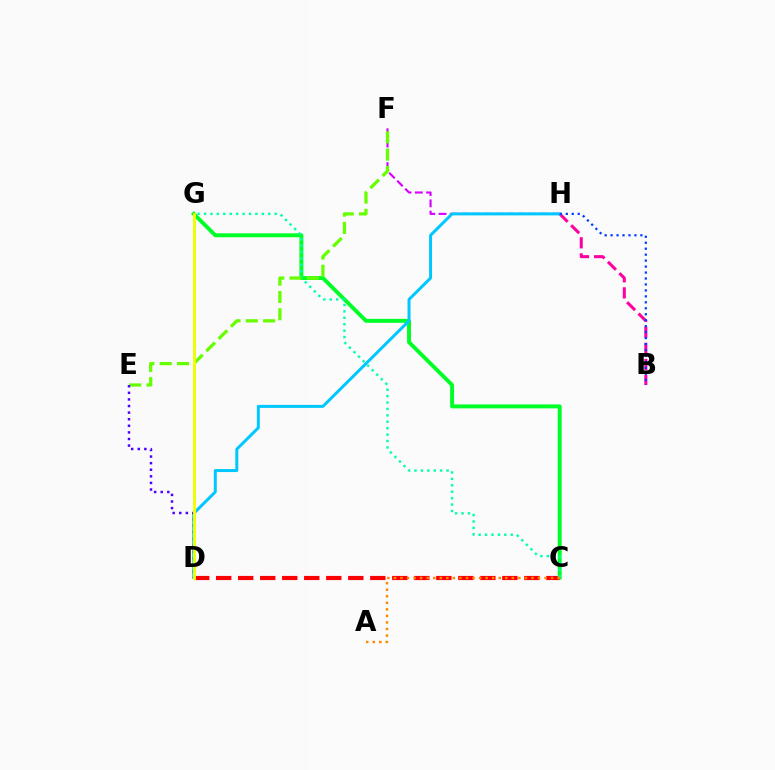{('B', 'H'): [{'color': '#ff00a0', 'line_style': 'dashed', 'thickness': 2.19}, {'color': '#003fff', 'line_style': 'dotted', 'thickness': 1.62}], ('C', 'D'): [{'color': '#ff0000', 'line_style': 'dashed', 'thickness': 2.99}], ('F', 'H'): [{'color': '#d600ff', 'line_style': 'dashed', 'thickness': 1.53}], ('C', 'G'): [{'color': '#00ff27', 'line_style': 'solid', 'thickness': 2.83}, {'color': '#00ffaf', 'line_style': 'dotted', 'thickness': 1.74}], ('D', 'H'): [{'color': '#00c7ff', 'line_style': 'solid', 'thickness': 2.15}], ('E', 'F'): [{'color': '#66ff00', 'line_style': 'dashed', 'thickness': 2.35}], ('D', 'E'): [{'color': '#4f00ff', 'line_style': 'dotted', 'thickness': 1.79}], ('A', 'C'): [{'color': '#ff8800', 'line_style': 'dotted', 'thickness': 1.78}], ('D', 'G'): [{'color': '#eeff00', 'line_style': 'solid', 'thickness': 2.11}]}